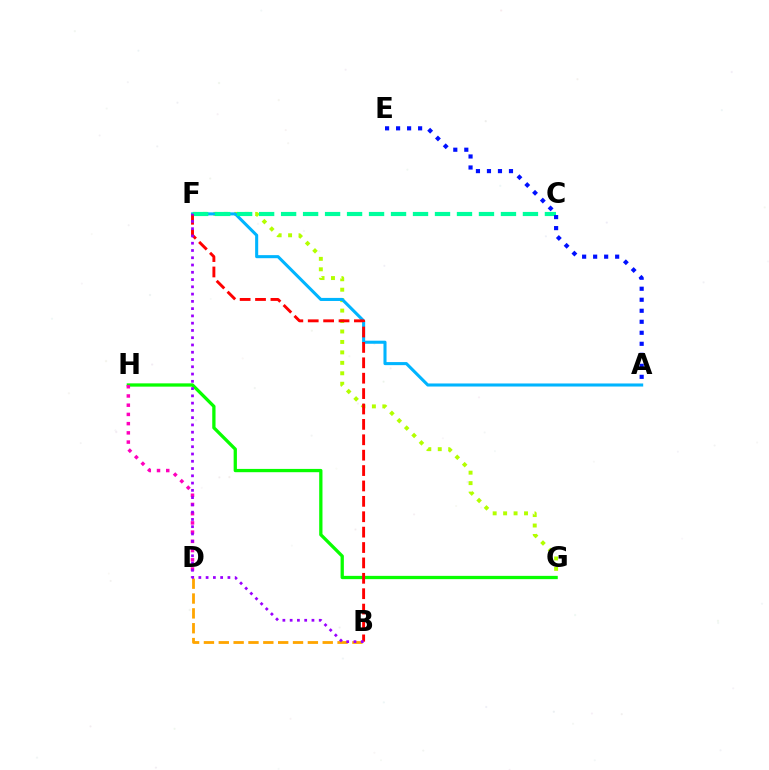{('F', 'G'): [{'color': '#b3ff00', 'line_style': 'dotted', 'thickness': 2.84}], ('A', 'F'): [{'color': '#00b5ff', 'line_style': 'solid', 'thickness': 2.21}], ('C', 'F'): [{'color': '#00ff9d', 'line_style': 'dashed', 'thickness': 2.99}], ('G', 'H'): [{'color': '#08ff00', 'line_style': 'solid', 'thickness': 2.36}], ('B', 'D'): [{'color': '#ffa500', 'line_style': 'dashed', 'thickness': 2.02}], ('B', 'F'): [{'color': '#ff0000', 'line_style': 'dashed', 'thickness': 2.09}, {'color': '#9b00ff', 'line_style': 'dotted', 'thickness': 1.97}], ('D', 'H'): [{'color': '#ff00bd', 'line_style': 'dotted', 'thickness': 2.51}], ('A', 'E'): [{'color': '#0010ff', 'line_style': 'dotted', 'thickness': 2.99}]}